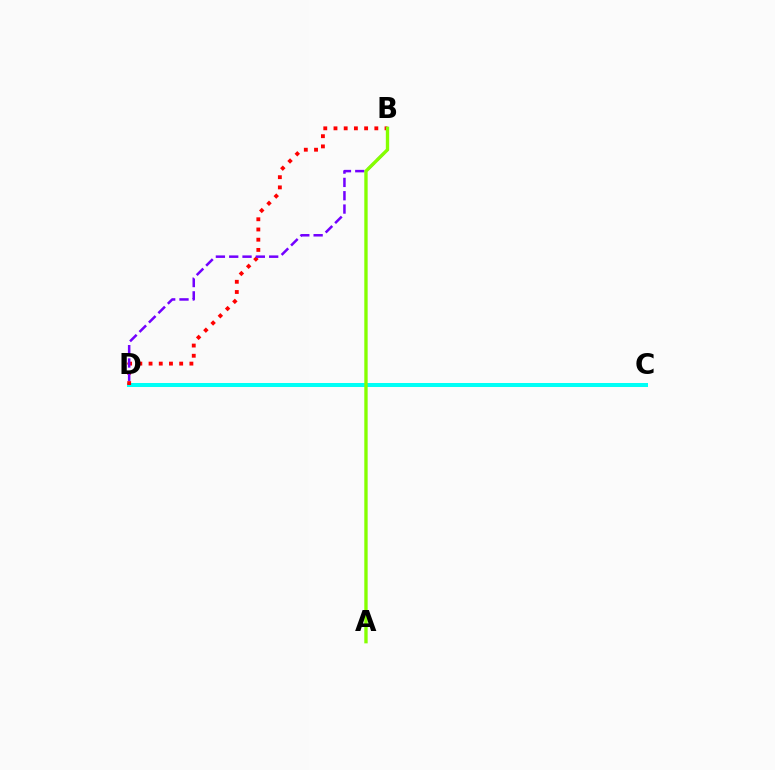{('C', 'D'): [{'color': '#00fff6', 'line_style': 'solid', 'thickness': 2.89}], ('B', 'D'): [{'color': '#ff0000', 'line_style': 'dotted', 'thickness': 2.77}, {'color': '#7200ff', 'line_style': 'dashed', 'thickness': 1.81}], ('A', 'B'): [{'color': '#84ff00', 'line_style': 'solid', 'thickness': 2.42}]}